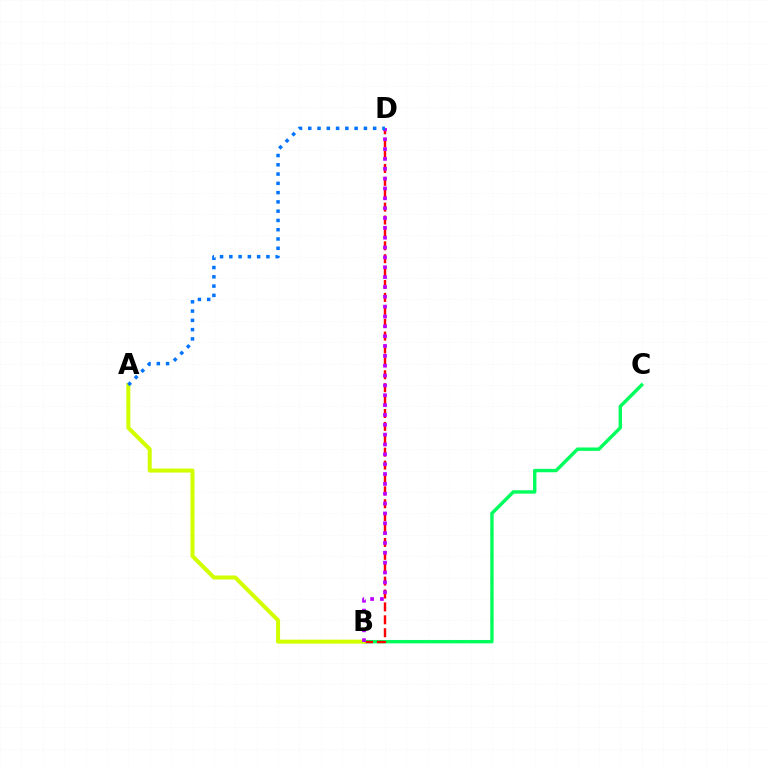{('B', 'C'): [{'color': '#00ff5c', 'line_style': 'solid', 'thickness': 2.44}], ('B', 'D'): [{'color': '#ff0000', 'line_style': 'dashed', 'thickness': 1.75}, {'color': '#b900ff', 'line_style': 'dotted', 'thickness': 2.68}], ('A', 'B'): [{'color': '#d1ff00', 'line_style': 'solid', 'thickness': 2.9}], ('A', 'D'): [{'color': '#0074ff', 'line_style': 'dotted', 'thickness': 2.52}]}